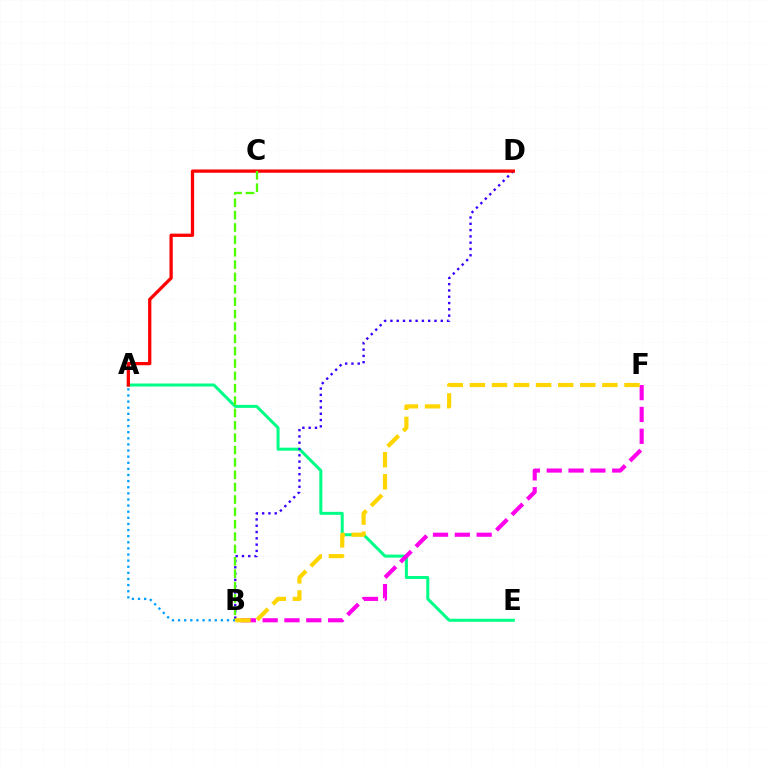{('A', 'E'): [{'color': '#00ff86', 'line_style': 'solid', 'thickness': 2.17}], ('B', 'D'): [{'color': '#3700ff', 'line_style': 'dotted', 'thickness': 1.71}], ('B', 'F'): [{'color': '#ff00ed', 'line_style': 'dashed', 'thickness': 2.97}, {'color': '#ffd500', 'line_style': 'dashed', 'thickness': 3.0}], ('A', 'D'): [{'color': '#ff0000', 'line_style': 'solid', 'thickness': 2.36}], ('A', 'B'): [{'color': '#009eff', 'line_style': 'dotted', 'thickness': 1.66}], ('B', 'C'): [{'color': '#4fff00', 'line_style': 'dashed', 'thickness': 1.68}]}